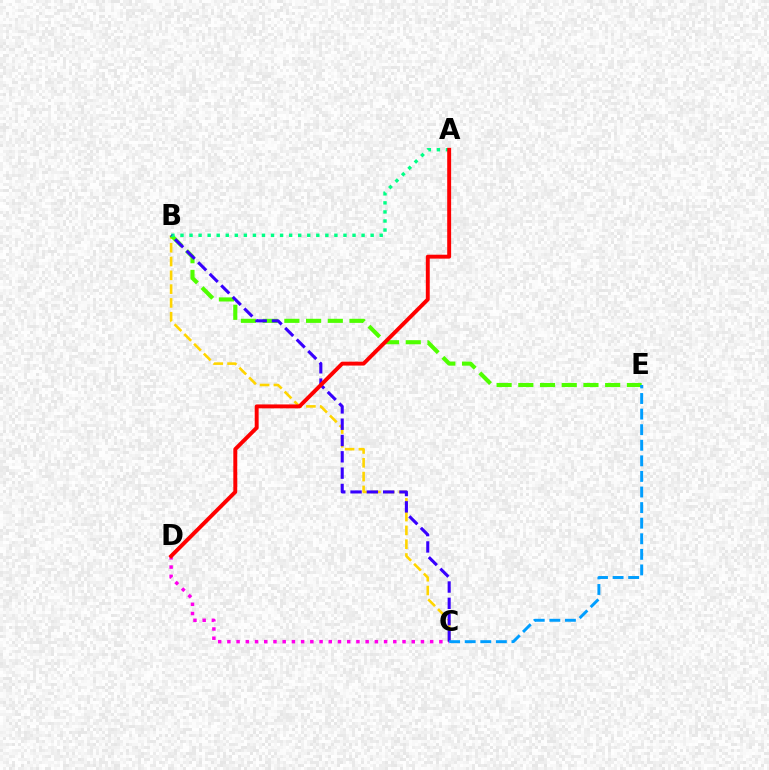{('B', 'C'): [{'color': '#ffd500', 'line_style': 'dashed', 'thickness': 1.87}, {'color': '#3700ff', 'line_style': 'dashed', 'thickness': 2.22}], ('B', 'E'): [{'color': '#4fff00', 'line_style': 'dashed', 'thickness': 2.95}], ('A', 'B'): [{'color': '#00ff86', 'line_style': 'dotted', 'thickness': 2.46}], ('C', 'D'): [{'color': '#ff00ed', 'line_style': 'dotted', 'thickness': 2.5}], ('C', 'E'): [{'color': '#009eff', 'line_style': 'dashed', 'thickness': 2.12}], ('A', 'D'): [{'color': '#ff0000', 'line_style': 'solid', 'thickness': 2.82}]}